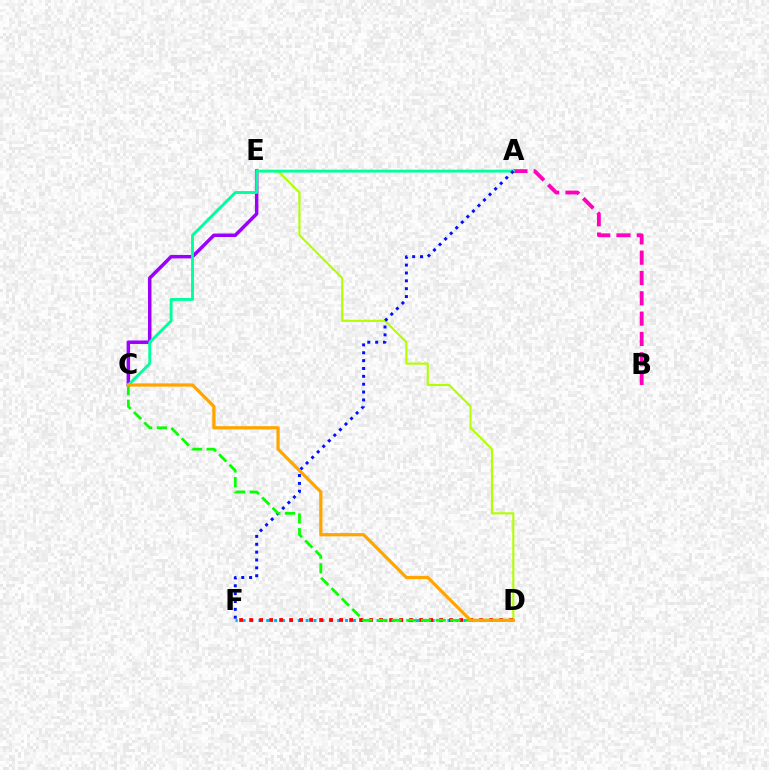{('D', 'F'): [{'color': '#00b5ff', 'line_style': 'dotted', 'thickness': 2.14}, {'color': '#ff0000', 'line_style': 'dotted', 'thickness': 2.72}], ('A', 'B'): [{'color': '#ff00bd', 'line_style': 'dashed', 'thickness': 2.76}], ('D', 'E'): [{'color': '#b3ff00', 'line_style': 'solid', 'thickness': 1.53}], ('C', 'E'): [{'color': '#9b00ff', 'line_style': 'solid', 'thickness': 2.52}], ('A', 'C'): [{'color': '#00ff9d', 'line_style': 'solid', 'thickness': 2.06}], ('A', 'F'): [{'color': '#0010ff', 'line_style': 'dotted', 'thickness': 2.14}], ('C', 'D'): [{'color': '#08ff00', 'line_style': 'dashed', 'thickness': 1.99}, {'color': '#ffa500', 'line_style': 'solid', 'thickness': 2.33}]}